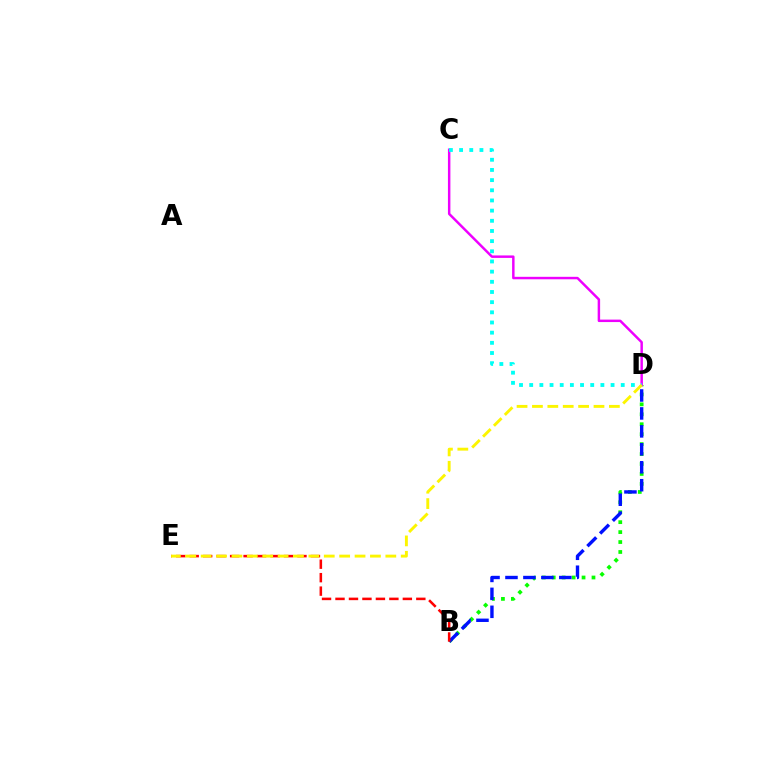{('B', 'D'): [{'color': '#08ff00', 'line_style': 'dotted', 'thickness': 2.7}, {'color': '#0010ff', 'line_style': 'dashed', 'thickness': 2.44}], ('C', 'D'): [{'color': '#ee00ff', 'line_style': 'solid', 'thickness': 1.78}, {'color': '#00fff6', 'line_style': 'dotted', 'thickness': 2.76}], ('B', 'E'): [{'color': '#ff0000', 'line_style': 'dashed', 'thickness': 1.83}], ('D', 'E'): [{'color': '#fcf500', 'line_style': 'dashed', 'thickness': 2.09}]}